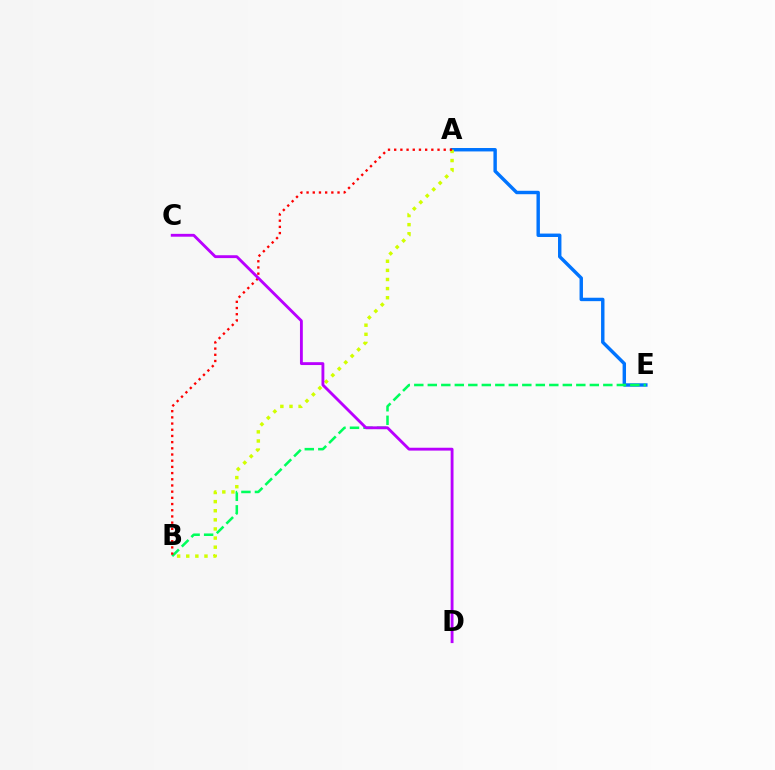{('A', 'E'): [{'color': '#0074ff', 'line_style': 'solid', 'thickness': 2.46}], ('B', 'E'): [{'color': '#00ff5c', 'line_style': 'dashed', 'thickness': 1.83}], ('A', 'B'): [{'color': '#d1ff00', 'line_style': 'dotted', 'thickness': 2.48}, {'color': '#ff0000', 'line_style': 'dotted', 'thickness': 1.68}], ('C', 'D'): [{'color': '#b900ff', 'line_style': 'solid', 'thickness': 2.05}]}